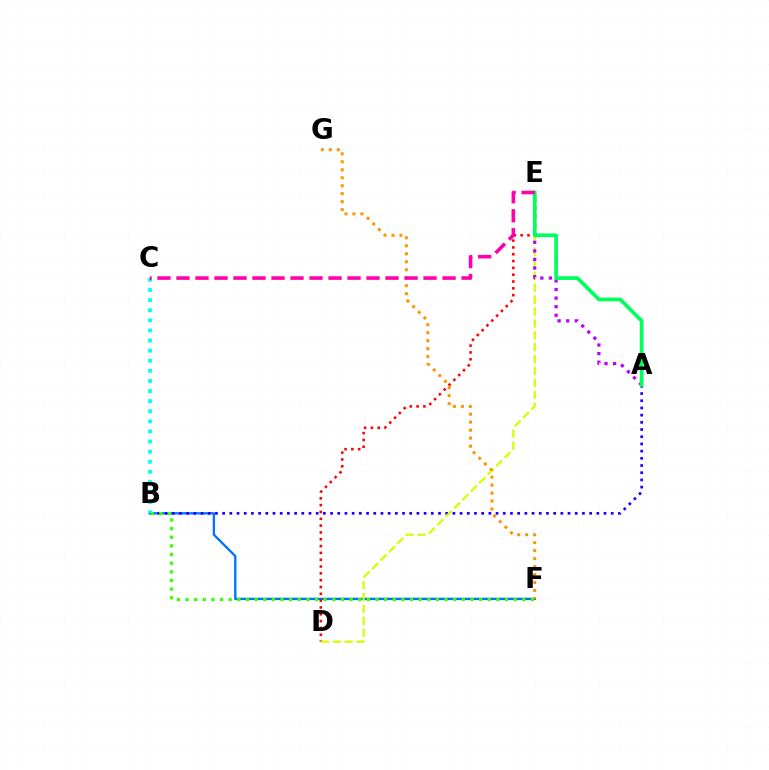{('B', 'F'): [{'color': '#0074ff', 'line_style': 'solid', 'thickness': 1.68}, {'color': '#3dff00', 'line_style': 'dotted', 'thickness': 2.35}], ('D', 'E'): [{'color': '#ff0000', 'line_style': 'dotted', 'thickness': 1.85}, {'color': '#d1ff00', 'line_style': 'dashed', 'thickness': 1.62}], ('A', 'B'): [{'color': '#2500ff', 'line_style': 'dotted', 'thickness': 1.96}], ('B', 'C'): [{'color': '#00fff6', 'line_style': 'dotted', 'thickness': 2.74}], ('A', 'E'): [{'color': '#b900ff', 'line_style': 'dotted', 'thickness': 2.33}, {'color': '#00ff5c', 'line_style': 'solid', 'thickness': 2.68}], ('F', 'G'): [{'color': '#ff9400', 'line_style': 'dotted', 'thickness': 2.17}], ('C', 'E'): [{'color': '#ff00ac', 'line_style': 'dashed', 'thickness': 2.58}]}